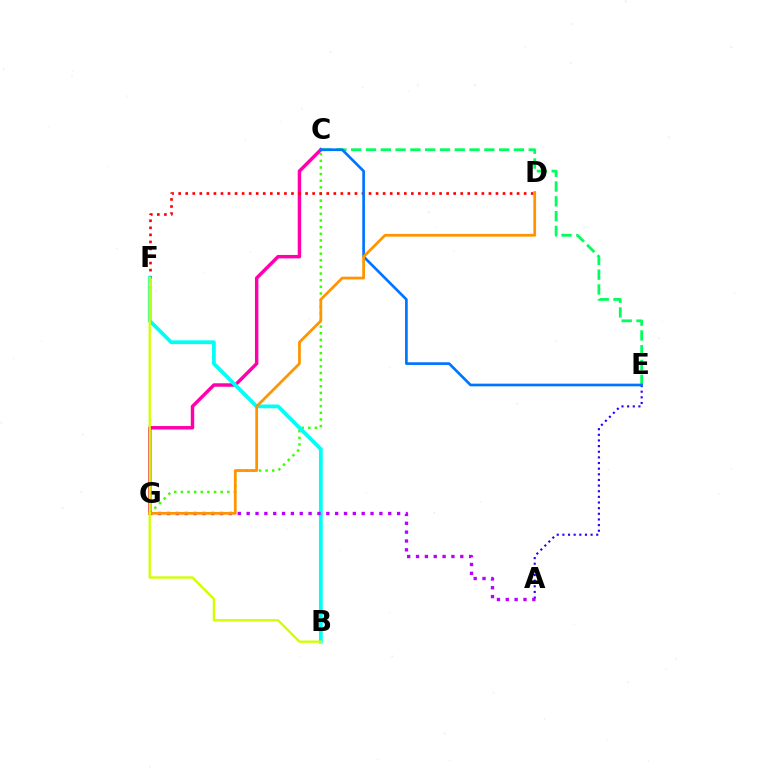{('A', 'E'): [{'color': '#2500ff', 'line_style': 'dotted', 'thickness': 1.53}], ('C', 'G'): [{'color': '#3dff00', 'line_style': 'dotted', 'thickness': 1.8}, {'color': '#ff00ac', 'line_style': 'solid', 'thickness': 2.48}], ('D', 'F'): [{'color': '#ff0000', 'line_style': 'dotted', 'thickness': 1.92}], ('B', 'F'): [{'color': '#00fff6', 'line_style': 'solid', 'thickness': 2.72}, {'color': '#d1ff00', 'line_style': 'solid', 'thickness': 1.69}], ('C', 'E'): [{'color': '#00ff5c', 'line_style': 'dashed', 'thickness': 2.01}, {'color': '#0074ff', 'line_style': 'solid', 'thickness': 1.93}], ('A', 'G'): [{'color': '#b900ff', 'line_style': 'dotted', 'thickness': 2.4}], ('D', 'G'): [{'color': '#ff9400', 'line_style': 'solid', 'thickness': 1.98}]}